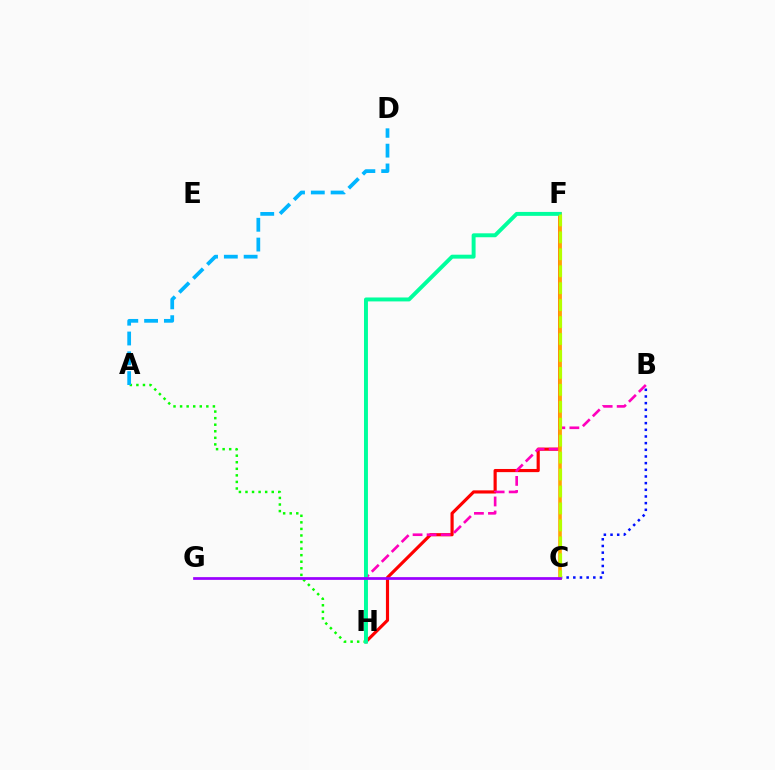{('F', 'H'): [{'color': '#ff0000', 'line_style': 'solid', 'thickness': 2.27}, {'color': '#00ff9d', 'line_style': 'solid', 'thickness': 2.83}], ('A', 'H'): [{'color': '#08ff00', 'line_style': 'dotted', 'thickness': 1.78}], ('B', 'H'): [{'color': '#ff00bd', 'line_style': 'dashed', 'thickness': 1.91}], ('C', 'F'): [{'color': '#ffa500', 'line_style': 'solid', 'thickness': 2.61}, {'color': '#b3ff00', 'line_style': 'dashed', 'thickness': 2.3}], ('B', 'C'): [{'color': '#0010ff', 'line_style': 'dotted', 'thickness': 1.81}], ('A', 'D'): [{'color': '#00b5ff', 'line_style': 'dashed', 'thickness': 2.69}], ('C', 'G'): [{'color': '#9b00ff', 'line_style': 'solid', 'thickness': 1.97}]}